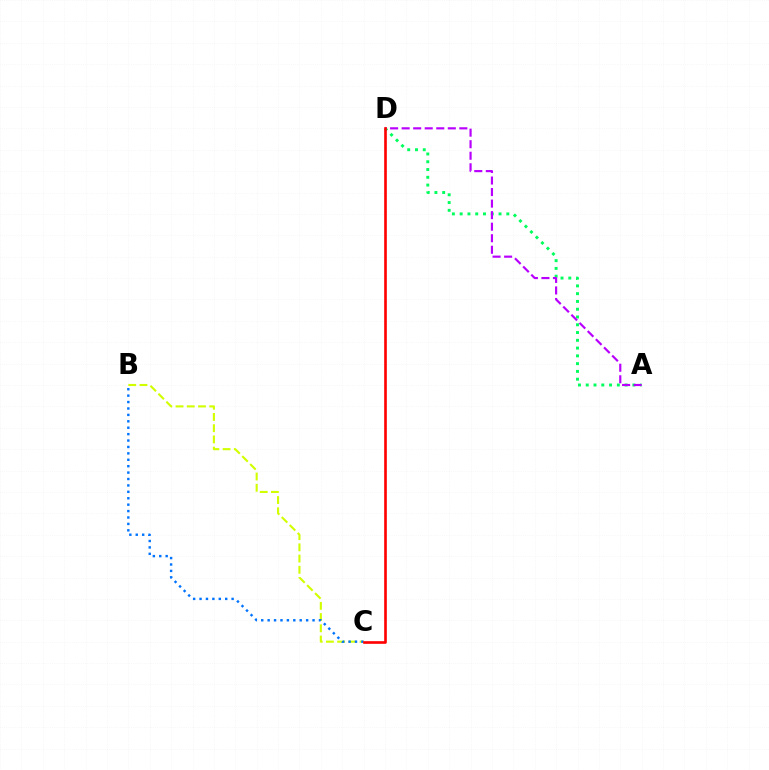{('A', 'D'): [{'color': '#00ff5c', 'line_style': 'dotted', 'thickness': 2.11}, {'color': '#b900ff', 'line_style': 'dashed', 'thickness': 1.57}], ('B', 'C'): [{'color': '#d1ff00', 'line_style': 'dashed', 'thickness': 1.53}, {'color': '#0074ff', 'line_style': 'dotted', 'thickness': 1.74}], ('C', 'D'): [{'color': '#ff0000', 'line_style': 'solid', 'thickness': 1.89}]}